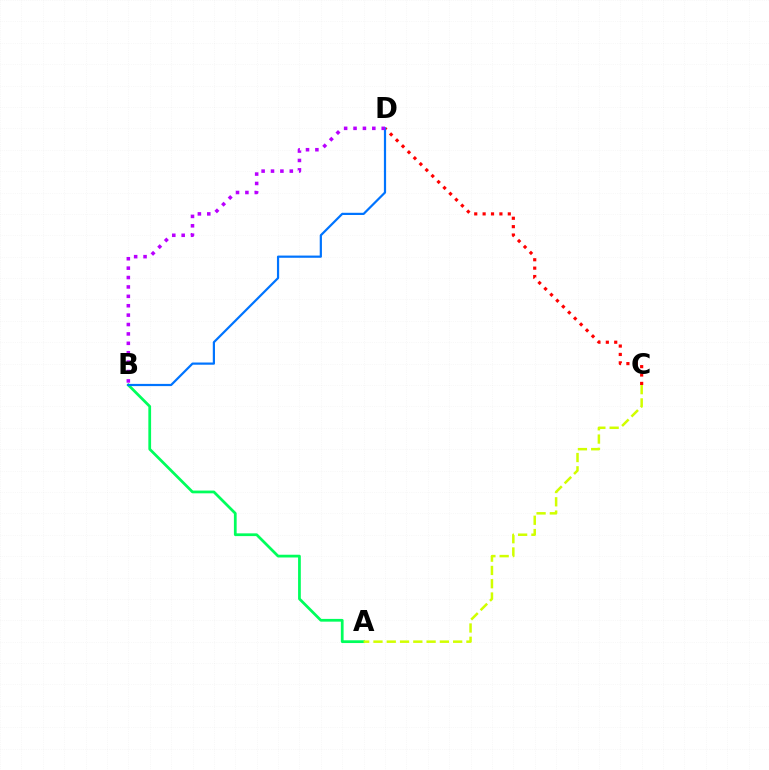{('A', 'B'): [{'color': '#00ff5c', 'line_style': 'solid', 'thickness': 1.98}], ('A', 'C'): [{'color': '#d1ff00', 'line_style': 'dashed', 'thickness': 1.8}], ('C', 'D'): [{'color': '#ff0000', 'line_style': 'dotted', 'thickness': 2.28}], ('B', 'D'): [{'color': '#0074ff', 'line_style': 'solid', 'thickness': 1.59}, {'color': '#b900ff', 'line_style': 'dotted', 'thickness': 2.55}]}